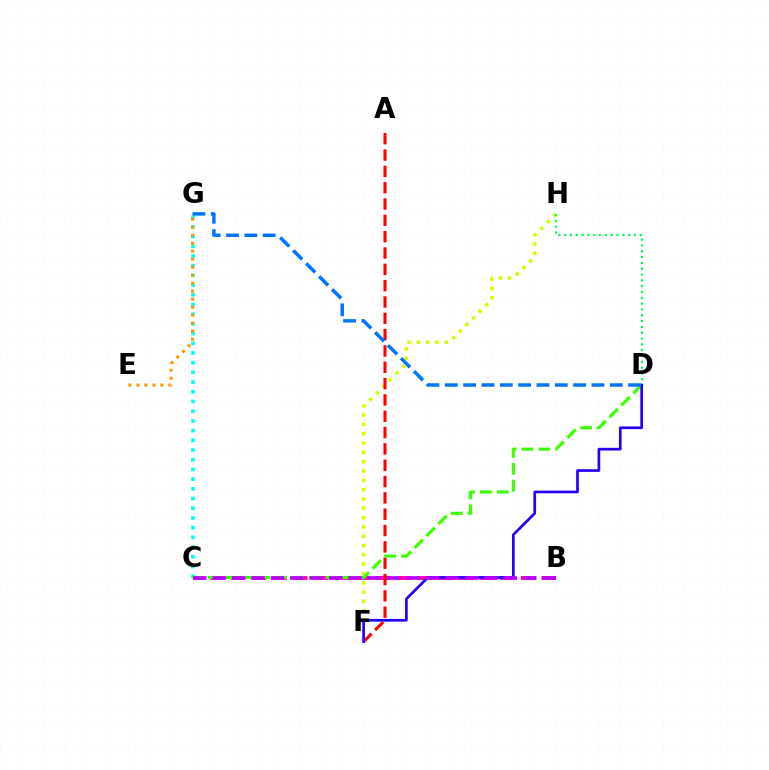{('C', 'G'): [{'color': '#00fff6', 'line_style': 'dotted', 'thickness': 2.64}], ('E', 'G'): [{'color': '#ff9400', 'line_style': 'dotted', 'thickness': 2.17}], ('B', 'C'): [{'color': '#ff00ac', 'line_style': 'dashed', 'thickness': 2.81}, {'color': '#b900ff', 'line_style': 'dashed', 'thickness': 2.64}], ('F', 'H'): [{'color': '#d1ff00', 'line_style': 'dotted', 'thickness': 2.53}], ('D', 'H'): [{'color': '#00ff5c', 'line_style': 'dotted', 'thickness': 1.58}], ('A', 'F'): [{'color': '#ff0000', 'line_style': 'dashed', 'thickness': 2.22}], ('C', 'D'): [{'color': '#3dff00', 'line_style': 'dashed', 'thickness': 2.29}], ('D', 'F'): [{'color': '#2500ff', 'line_style': 'solid', 'thickness': 1.94}], ('D', 'G'): [{'color': '#0074ff', 'line_style': 'dashed', 'thickness': 2.49}]}